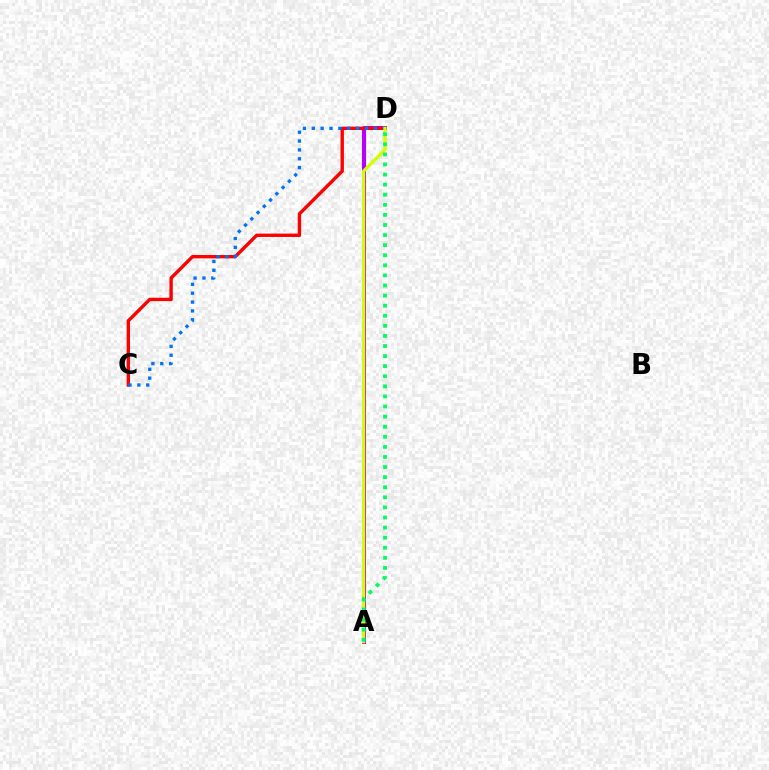{('A', 'D'): [{'color': '#b900ff', 'line_style': 'solid', 'thickness': 2.88}, {'color': '#d1ff00', 'line_style': 'solid', 'thickness': 2.33}, {'color': '#00ff5c', 'line_style': 'dotted', 'thickness': 2.74}], ('C', 'D'): [{'color': '#ff0000', 'line_style': 'solid', 'thickness': 2.43}, {'color': '#0074ff', 'line_style': 'dotted', 'thickness': 2.41}]}